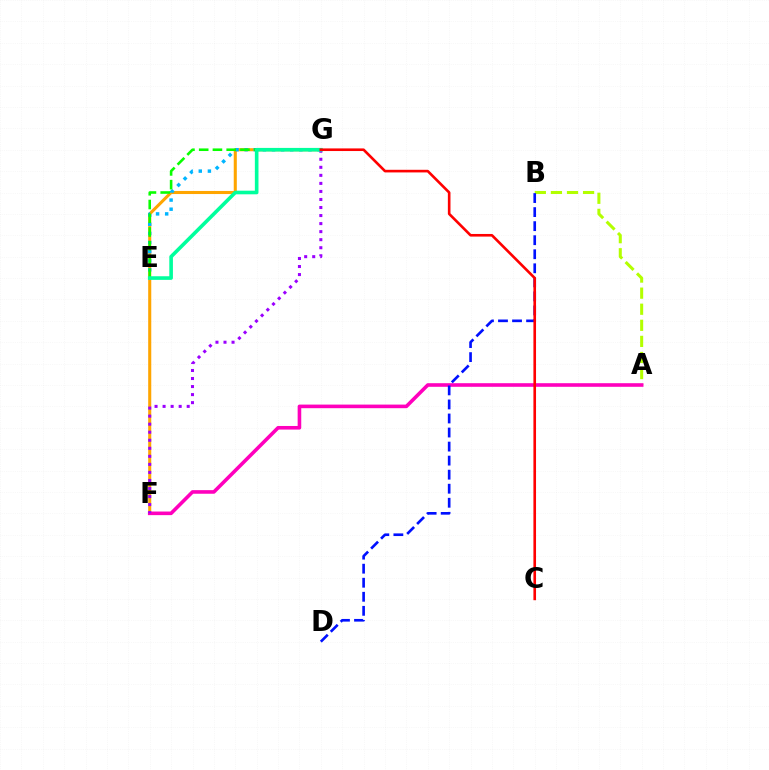{('F', 'G'): [{'color': '#ffa500', 'line_style': 'solid', 'thickness': 2.21}, {'color': '#9b00ff', 'line_style': 'dotted', 'thickness': 2.18}], ('A', 'B'): [{'color': '#b3ff00', 'line_style': 'dashed', 'thickness': 2.18}], ('A', 'F'): [{'color': '#ff00bd', 'line_style': 'solid', 'thickness': 2.59}], ('B', 'D'): [{'color': '#0010ff', 'line_style': 'dashed', 'thickness': 1.91}], ('E', 'G'): [{'color': '#00b5ff', 'line_style': 'dotted', 'thickness': 2.48}, {'color': '#08ff00', 'line_style': 'dashed', 'thickness': 1.87}, {'color': '#00ff9d', 'line_style': 'solid', 'thickness': 2.61}], ('C', 'G'): [{'color': '#ff0000', 'line_style': 'solid', 'thickness': 1.89}]}